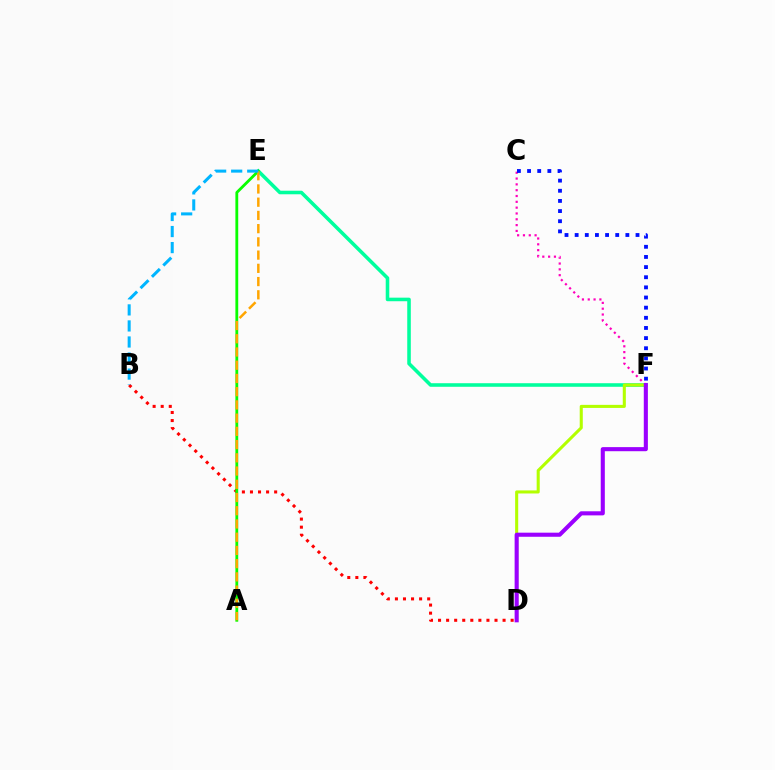{('C', 'F'): [{'color': '#ff00bd', 'line_style': 'dotted', 'thickness': 1.58}, {'color': '#0010ff', 'line_style': 'dotted', 'thickness': 2.76}], ('B', 'D'): [{'color': '#ff0000', 'line_style': 'dotted', 'thickness': 2.19}], ('E', 'F'): [{'color': '#00ff9d', 'line_style': 'solid', 'thickness': 2.56}], ('D', 'F'): [{'color': '#b3ff00', 'line_style': 'solid', 'thickness': 2.2}, {'color': '#9b00ff', 'line_style': 'solid', 'thickness': 2.95}], ('A', 'E'): [{'color': '#08ff00', 'line_style': 'solid', 'thickness': 2.03}, {'color': '#ffa500', 'line_style': 'dashed', 'thickness': 1.8}], ('B', 'E'): [{'color': '#00b5ff', 'line_style': 'dashed', 'thickness': 2.18}]}